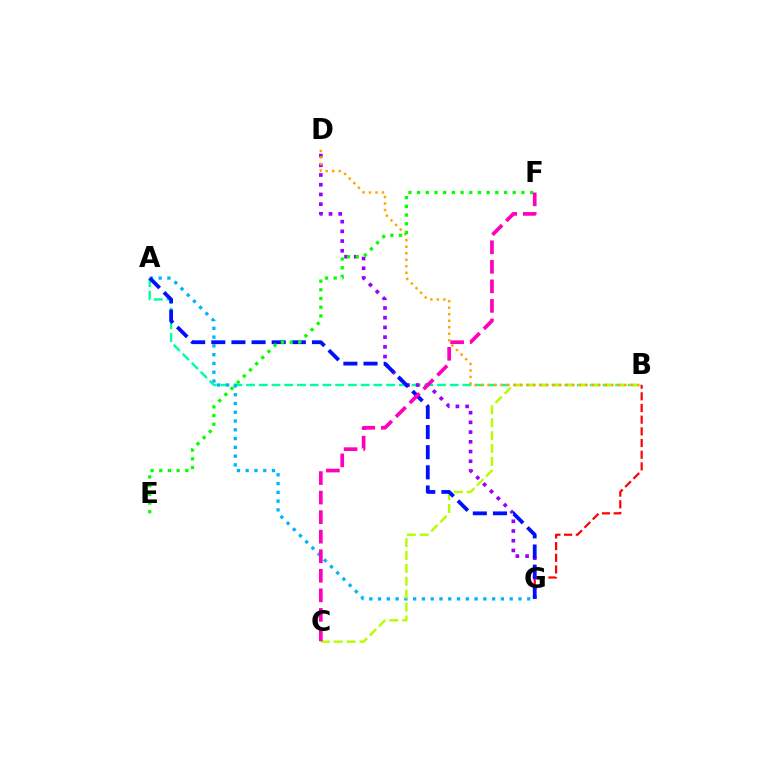{('A', 'B'): [{'color': '#00ff9d', 'line_style': 'dashed', 'thickness': 1.73}], ('A', 'G'): [{'color': '#00b5ff', 'line_style': 'dotted', 'thickness': 2.38}, {'color': '#0010ff', 'line_style': 'dashed', 'thickness': 2.74}], ('B', 'G'): [{'color': '#ff0000', 'line_style': 'dashed', 'thickness': 1.59}], ('D', 'G'): [{'color': '#9b00ff', 'line_style': 'dotted', 'thickness': 2.64}], ('B', 'C'): [{'color': '#b3ff00', 'line_style': 'dashed', 'thickness': 1.75}], ('B', 'D'): [{'color': '#ffa500', 'line_style': 'dotted', 'thickness': 1.77}], ('E', 'F'): [{'color': '#08ff00', 'line_style': 'dotted', 'thickness': 2.36}], ('C', 'F'): [{'color': '#ff00bd', 'line_style': 'dashed', 'thickness': 2.66}]}